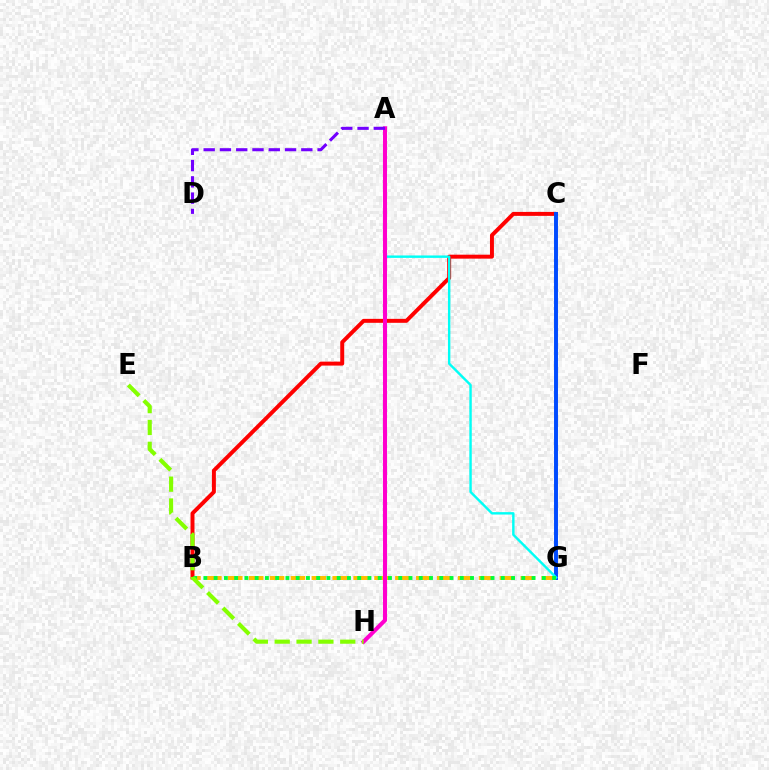{('B', 'G'): [{'color': '#ffbd00', 'line_style': 'dashed', 'thickness': 2.84}, {'color': '#00ff39', 'line_style': 'dotted', 'thickness': 2.79}], ('B', 'C'): [{'color': '#ff0000', 'line_style': 'solid', 'thickness': 2.85}], ('C', 'G'): [{'color': '#004bff', 'line_style': 'solid', 'thickness': 2.84}], ('A', 'G'): [{'color': '#00fff6', 'line_style': 'solid', 'thickness': 1.74}], ('A', 'H'): [{'color': '#ff00cf', 'line_style': 'solid', 'thickness': 2.92}], ('A', 'D'): [{'color': '#7200ff', 'line_style': 'dashed', 'thickness': 2.21}], ('E', 'H'): [{'color': '#84ff00', 'line_style': 'dashed', 'thickness': 2.97}]}